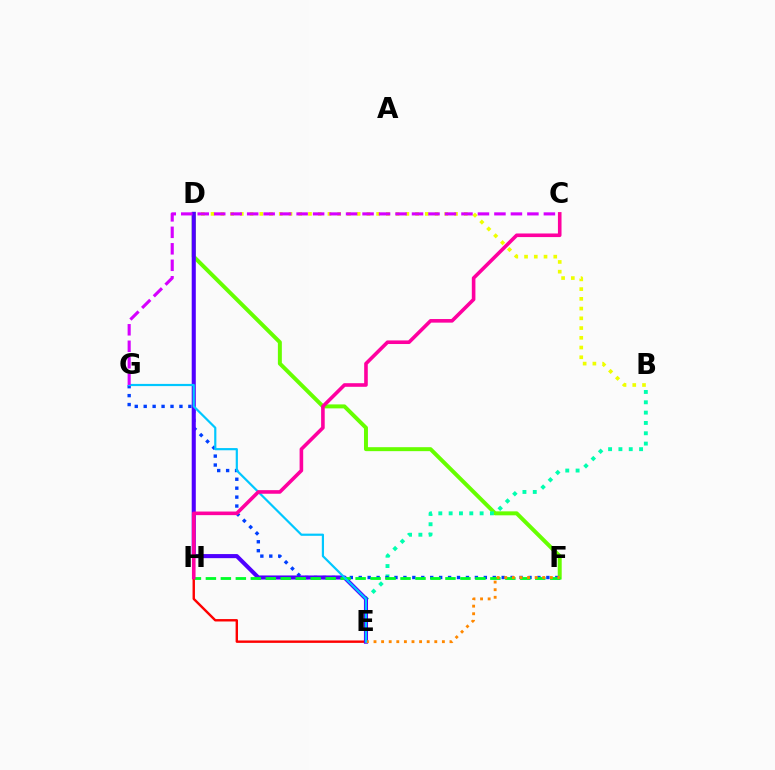{('B', 'D'): [{'color': '#eeff00', 'line_style': 'dotted', 'thickness': 2.65}], ('D', 'F'): [{'color': '#66ff00', 'line_style': 'solid', 'thickness': 2.85}], ('B', 'E'): [{'color': '#00ffaf', 'line_style': 'dotted', 'thickness': 2.81}], ('E', 'H'): [{'color': '#ff0000', 'line_style': 'solid', 'thickness': 1.73}], ('F', 'G'): [{'color': '#003fff', 'line_style': 'dotted', 'thickness': 2.43}], ('D', 'E'): [{'color': '#4f00ff', 'line_style': 'solid', 'thickness': 2.94}], ('F', 'H'): [{'color': '#00ff27', 'line_style': 'dashed', 'thickness': 2.03}], ('E', 'F'): [{'color': '#ff8800', 'line_style': 'dotted', 'thickness': 2.06}], ('E', 'G'): [{'color': '#00c7ff', 'line_style': 'solid', 'thickness': 1.58}], ('C', 'G'): [{'color': '#d600ff', 'line_style': 'dashed', 'thickness': 2.24}], ('C', 'H'): [{'color': '#ff00a0', 'line_style': 'solid', 'thickness': 2.59}]}